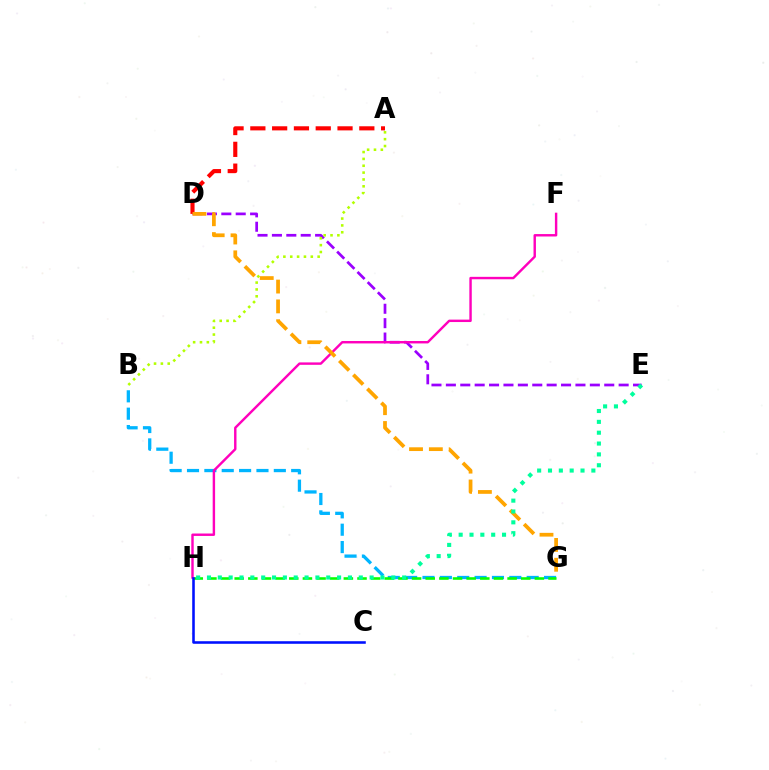{('D', 'E'): [{'color': '#9b00ff', 'line_style': 'dashed', 'thickness': 1.96}], ('B', 'G'): [{'color': '#00b5ff', 'line_style': 'dashed', 'thickness': 2.36}], ('A', 'D'): [{'color': '#ff0000', 'line_style': 'dashed', 'thickness': 2.96}], ('G', 'H'): [{'color': '#08ff00', 'line_style': 'dashed', 'thickness': 1.85}], ('F', 'H'): [{'color': '#ff00bd', 'line_style': 'solid', 'thickness': 1.74}], ('D', 'G'): [{'color': '#ffa500', 'line_style': 'dashed', 'thickness': 2.69}], ('C', 'H'): [{'color': '#0010ff', 'line_style': 'solid', 'thickness': 1.85}], ('A', 'B'): [{'color': '#b3ff00', 'line_style': 'dotted', 'thickness': 1.86}], ('E', 'H'): [{'color': '#00ff9d', 'line_style': 'dotted', 'thickness': 2.95}]}